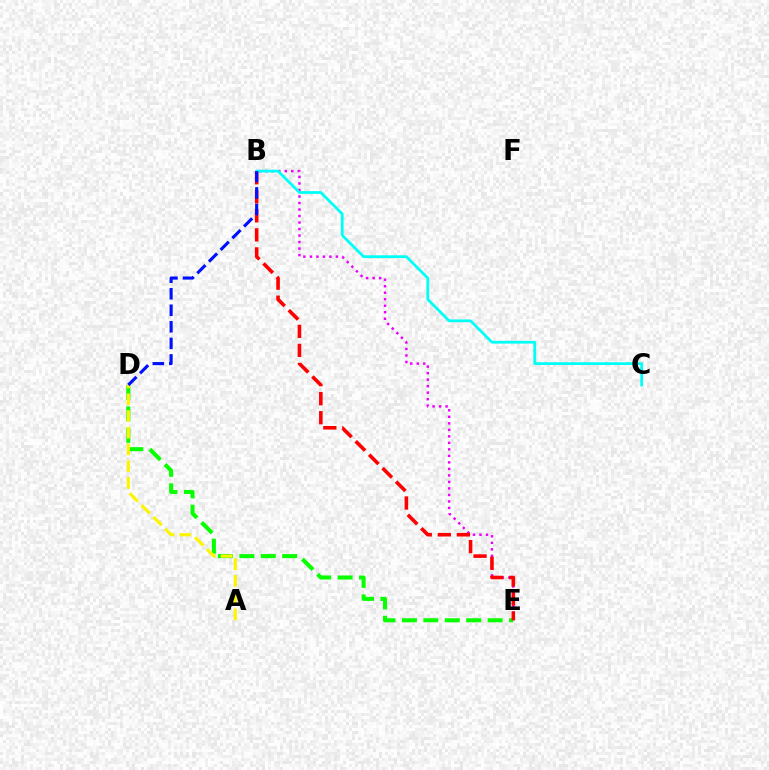{('D', 'E'): [{'color': '#08ff00', 'line_style': 'dashed', 'thickness': 2.91}], ('A', 'D'): [{'color': '#fcf500', 'line_style': 'dashed', 'thickness': 2.27}], ('B', 'E'): [{'color': '#ee00ff', 'line_style': 'dotted', 'thickness': 1.77}, {'color': '#ff0000', 'line_style': 'dashed', 'thickness': 2.59}], ('B', 'C'): [{'color': '#00fff6', 'line_style': 'solid', 'thickness': 1.99}], ('B', 'D'): [{'color': '#0010ff', 'line_style': 'dashed', 'thickness': 2.25}]}